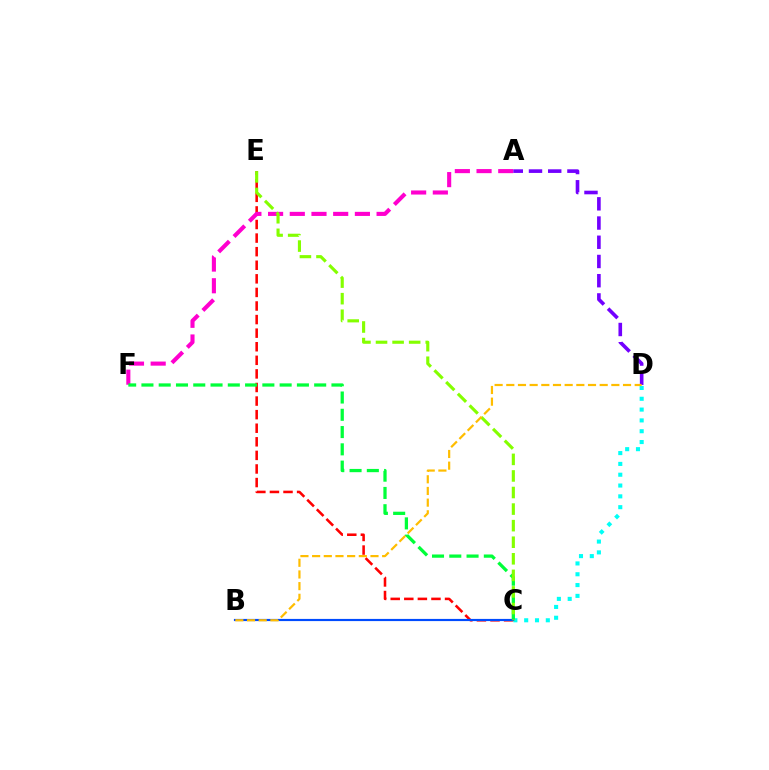{('C', 'E'): [{'color': '#ff0000', 'line_style': 'dashed', 'thickness': 1.85}, {'color': '#84ff00', 'line_style': 'dashed', 'thickness': 2.25}], ('C', 'D'): [{'color': '#00fff6', 'line_style': 'dotted', 'thickness': 2.94}], ('A', 'F'): [{'color': '#ff00cf', 'line_style': 'dashed', 'thickness': 2.95}], ('C', 'F'): [{'color': '#00ff39', 'line_style': 'dashed', 'thickness': 2.35}], ('B', 'C'): [{'color': '#004bff', 'line_style': 'solid', 'thickness': 1.56}], ('A', 'D'): [{'color': '#7200ff', 'line_style': 'dashed', 'thickness': 2.61}], ('B', 'D'): [{'color': '#ffbd00', 'line_style': 'dashed', 'thickness': 1.59}]}